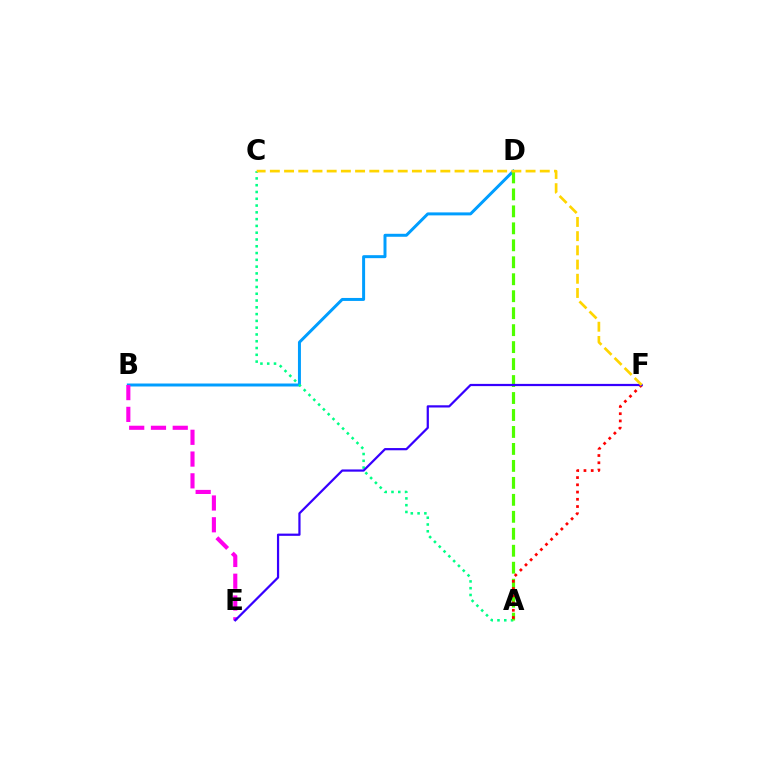{('B', 'D'): [{'color': '#009eff', 'line_style': 'solid', 'thickness': 2.15}], ('A', 'C'): [{'color': '#00ff86', 'line_style': 'dotted', 'thickness': 1.84}], ('B', 'E'): [{'color': '#ff00ed', 'line_style': 'dashed', 'thickness': 2.96}], ('A', 'D'): [{'color': '#4fff00', 'line_style': 'dashed', 'thickness': 2.31}], ('A', 'F'): [{'color': '#ff0000', 'line_style': 'dotted', 'thickness': 1.97}], ('E', 'F'): [{'color': '#3700ff', 'line_style': 'solid', 'thickness': 1.6}], ('C', 'F'): [{'color': '#ffd500', 'line_style': 'dashed', 'thickness': 1.93}]}